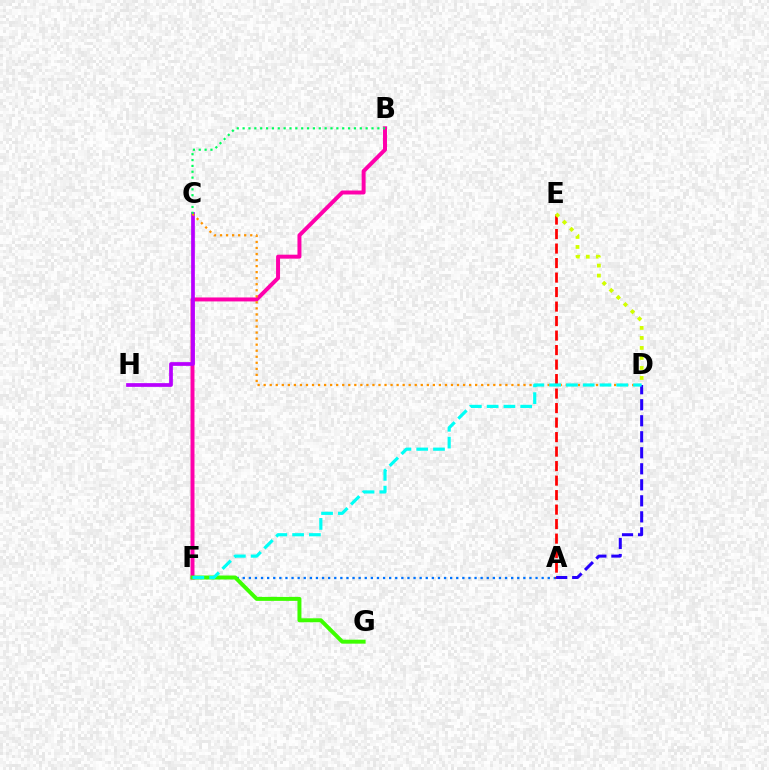{('A', 'F'): [{'color': '#0074ff', 'line_style': 'dotted', 'thickness': 1.66}], ('B', 'F'): [{'color': '#ff00ac', 'line_style': 'solid', 'thickness': 2.86}], ('F', 'G'): [{'color': '#3dff00', 'line_style': 'solid', 'thickness': 2.86}], ('C', 'H'): [{'color': '#b900ff', 'line_style': 'solid', 'thickness': 2.68}], ('A', 'E'): [{'color': '#ff0000', 'line_style': 'dashed', 'thickness': 1.97}], ('A', 'D'): [{'color': '#2500ff', 'line_style': 'dashed', 'thickness': 2.18}], ('C', 'D'): [{'color': '#ff9400', 'line_style': 'dotted', 'thickness': 1.64}], ('D', 'F'): [{'color': '#00fff6', 'line_style': 'dashed', 'thickness': 2.28}], ('D', 'E'): [{'color': '#d1ff00', 'line_style': 'dotted', 'thickness': 2.72}], ('B', 'C'): [{'color': '#00ff5c', 'line_style': 'dotted', 'thickness': 1.59}]}